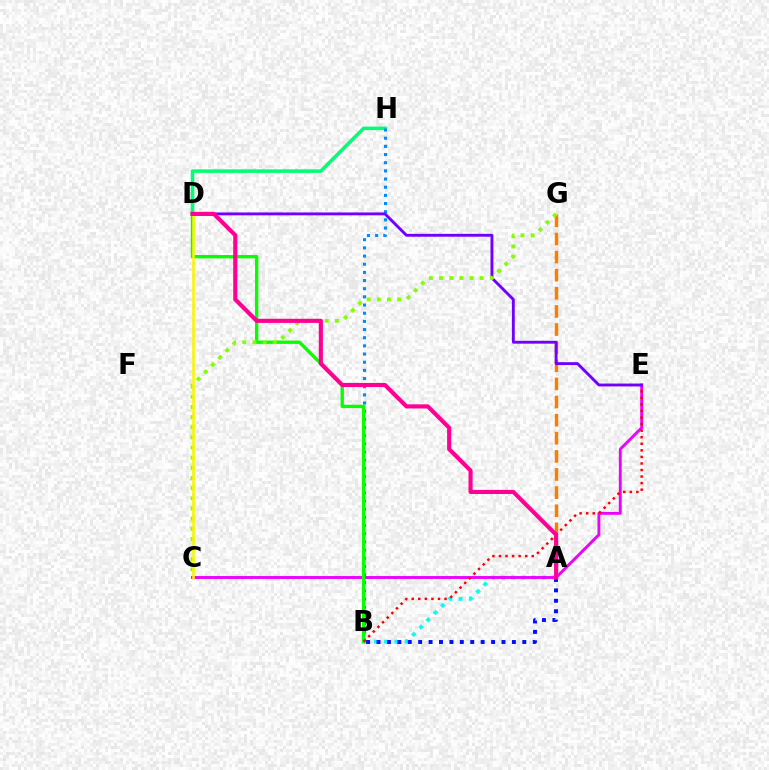{('A', 'B'): [{'color': '#00fff6', 'line_style': 'dotted', 'thickness': 2.78}, {'color': '#0010ff', 'line_style': 'dotted', 'thickness': 2.83}], ('A', 'G'): [{'color': '#ff7c00', 'line_style': 'dashed', 'thickness': 2.46}], ('D', 'H'): [{'color': '#00ff74', 'line_style': 'solid', 'thickness': 2.55}], ('B', 'H'): [{'color': '#008cff', 'line_style': 'dotted', 'thickness': 2.22}], ('C', 'E'): [{'color': '#ee00ff', 'line_style': 'solid', 'thickness': 2.08}], ('B', 'D'): [{'color': '#08ff00', 'line_style': 'solid', 'thickness': 2.41}], ('B', 'E'): [{'color': '#ff0000', 'line_style': 'dotted', 'thickness': 1.78}], ('D', 'E'): [{'color': '#7200ff', 'line_style': 'solid', 'thickness': 2.07}], ('C', 'G'): [{'color': '#84ff00', 'line_style': 'dotted', 'thickness': 2.76}], ('C', 'D'): [{'color': '#fcf500', 'line_style': 'solid', 'thickness': 1.83}], ('A', 'D'): [{'color': '#ff0094', 'line_style': 'solid', 'thickness': 2.97}]}